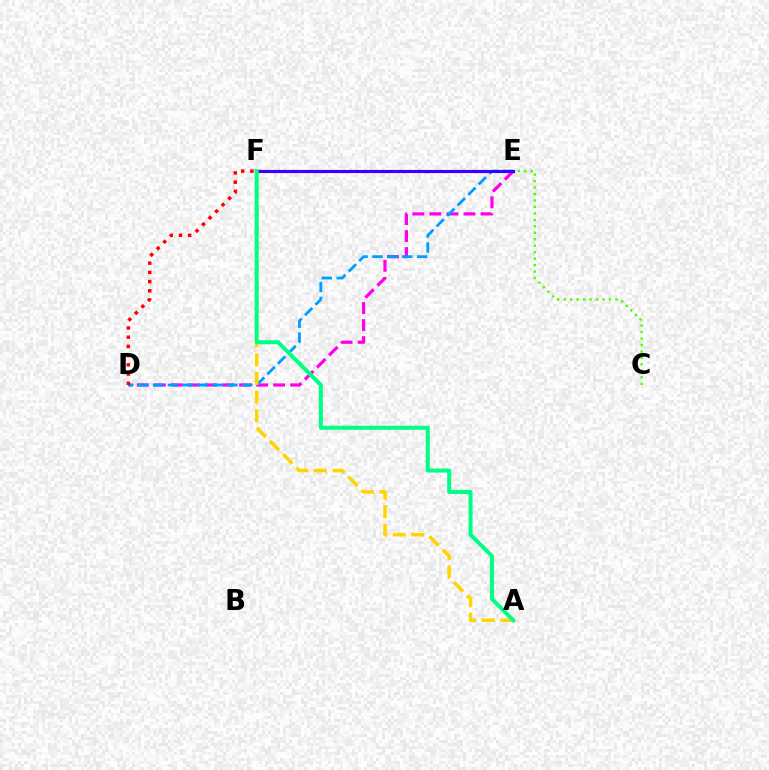{('C', 'F'): [{'color': '#4fff00', 'line_style': 'dotted', 'thickness': 1.76}], ('D', 'E'): [{'color': '#ff00ed', 'line_style': 'dashed', 'thickness': 2.32}, {'color': '#009eff', 'line_style': 'dashed', 'thickness': 2.02}], ('D', 'F'): [{'color': '#ff0000', 'line_style': 'dotted', 'thickness': 2.5}], ('E', 'F'): [{'color': '#3700ff', 'line_style': 'solid', 'thickness': 2.25}], ('A', 'F'): [{'color': '#ffd500', 'line_style': 'dashed', 'thickness': 2.54}, {'color': '#00ff86', 'line_style': 'solid', 'thickness': 2.89}]}